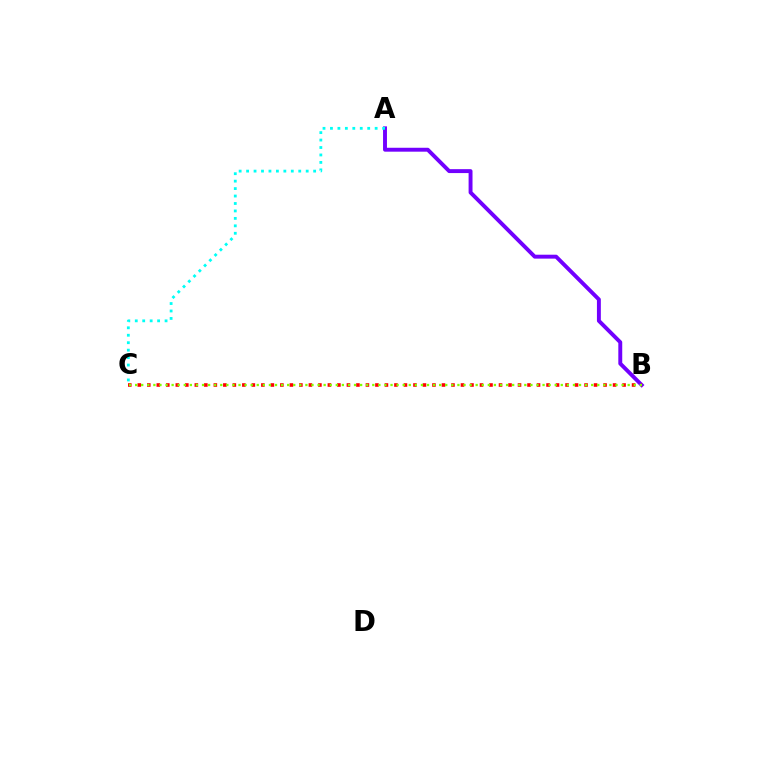{('A', 'B'): [{'color': '#7200ff', 'line_style': 'solid', 'thickness': 2.82}], ('B', 'C'): [{'color': '#ff0000', 'line_style': 'dotted', 'thickness': 2.58}, {'color': '#84ff00', 'line_style': 'dotted', 'thickness': 1.65}], ('A', 'C'): [{'color': '#00fff6', 'line_style': 'dotted', 'thickness': 2.02}]}